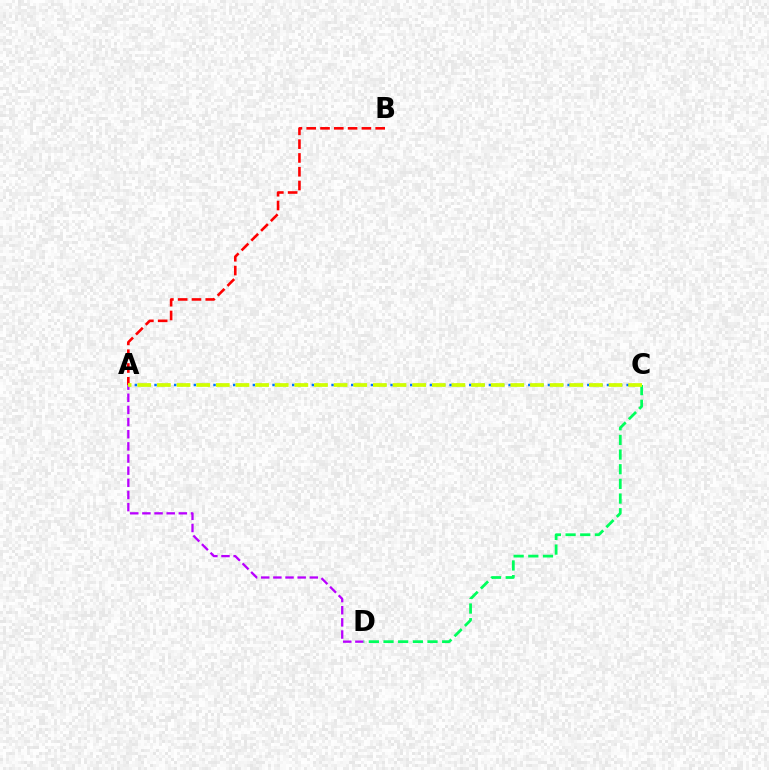{('A', 'D'): [{'color': '#b900ff', 'line_style': 'dashed', 'thickness': 1.65}], ('A', 'C'): [{'color': '#0074ff', 'line_style': 'dotted', 'thickness': 1.78}, {'color': '#d1ff00', 'line_style': 'dashed', 'thickness': 2.67}], ('C', 'D'): [{'color': '#00ff5c', 'line_style': 'dashed', 'thickness': 1.99}], ('A', 'B'): [{'color': '#ff0000', 'line_style': 'dashed', 'thickness': 1.87}]}